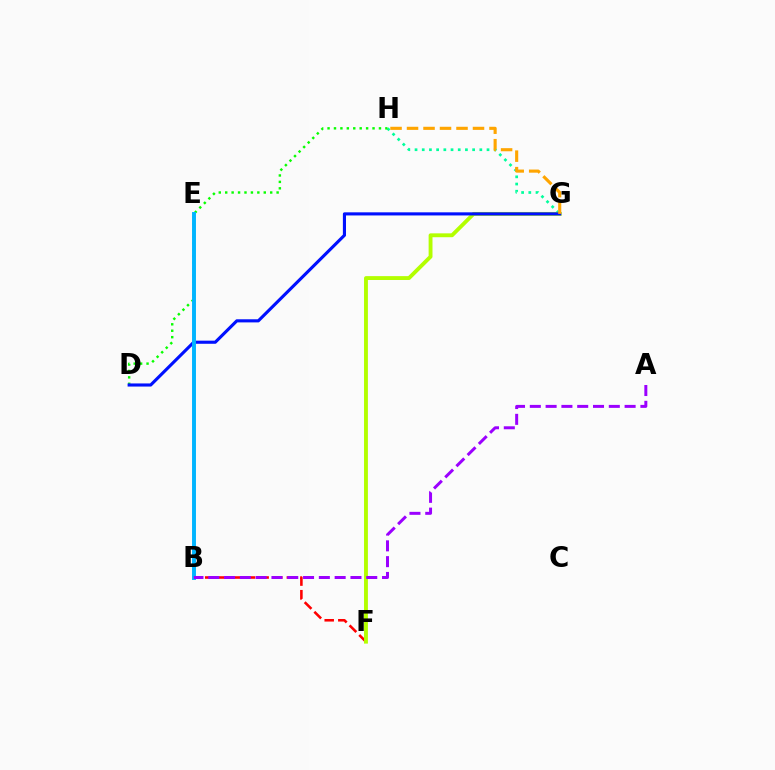{('B', 'F'): [{'color': '#ff0000', 'line_style': 'dashed', 'thickness': 1.85}], ('G', 'H'): [{'color': '#00ff9d', 'line_style': 'dotted', 'thickness': 1.96}, {'color': '#ffa500', 'line_style': 'dashed', 'thickness': 2.24}], ('B', 'E'): [{'color': '#ff00bd', 'line_style': 'solid', 'thickness': 1.6}, {'color': '#00b5ff', 'line_style': 'solid', 'thickness': 2.82}], ('F', 'G'): [{'color': '#b3ff00', 'line_style': 'solid', 'thickness': 2.78}], ('D', 'H'): [{'color': '#08ff00', 'line_style': 'dotted', 'thickness': 1.75}], ('D', 'G'): [{'color': '#0010ff', 'line_style': 'solid', 'thickness': 2.25}], ('A', 'B'): [{'color': '#9b00ff', 'line_style': 'dashed', 'thickness': 2.15}]}